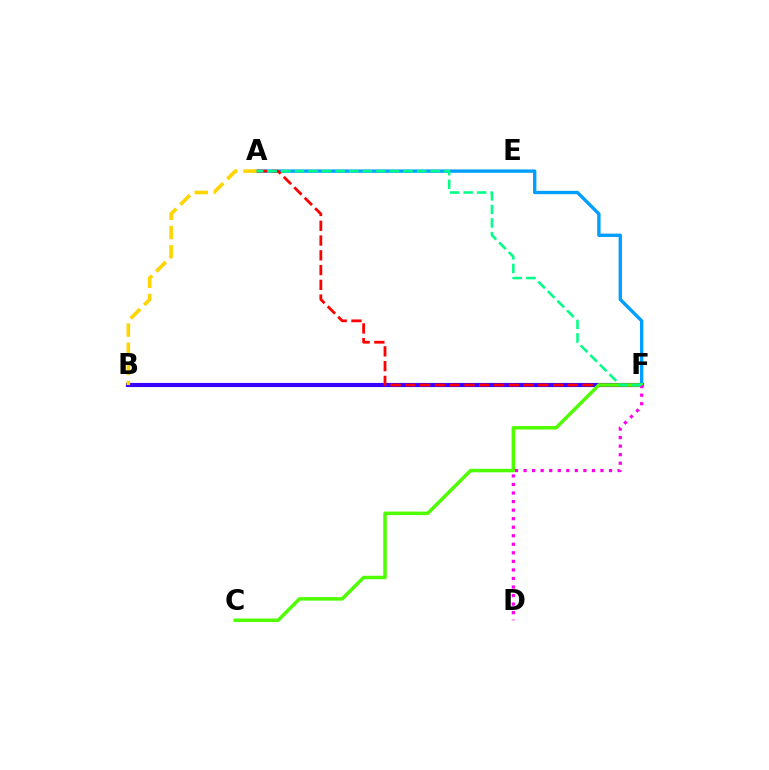{('B', 'F'): [{'color': '#3700ff', 'line_style': 'solid', 'thickness': 2.98}], ('A', 'F'): [{'color': '#009eff', 'line_style': 'solid', 'thickness': 2.42}, {'color': '#ff0000', 'line_style': 'dashed', 'thickness': 2.01}, {'color': '#00ff86', 'line_style': 'dashed', 'thickness': 1.84}], ('C', 'F'): [{'color': '#4fff00', 'line_style': 'solid', 'thickness': 2.51}], ('D', 'F'): [{'color': '#ff00ed', 'line_style': 'dotted', 'thickness': 2.32}], ('A', 'B'): [{'color': '#ffd500', 'line_style': 'dashed', 'thickness': 2.61}]}